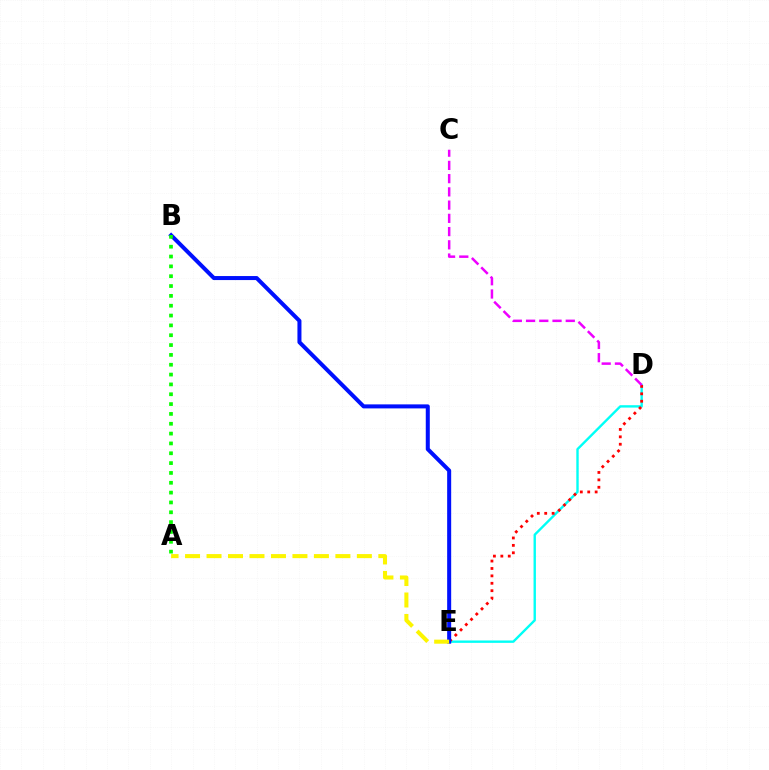{('D', 'E'): [{'color': '#00fff6', 'line_style': 'solid', 'thickness': 1.71}, {'color': '#ff0000', 'line_style': 'dotted', 'thickness': 2.01}], ('B', 'E'): [{'color': '#0010ff', 'line_style': 'solid', 'thickness': 2.89}], ('C', 'D'): [{'color': '#ee00ff', 'line_style': 'dashed', 'thickness': 1.8}], ('A', 'B'): [{'color': '#08ff00', 'line_style': 'dotted', 'thickness': 2.67}], ('A', 'E'): [{'color': '#fcf500', 'line_style': 'dashed', 'thickness': 2.92}]}